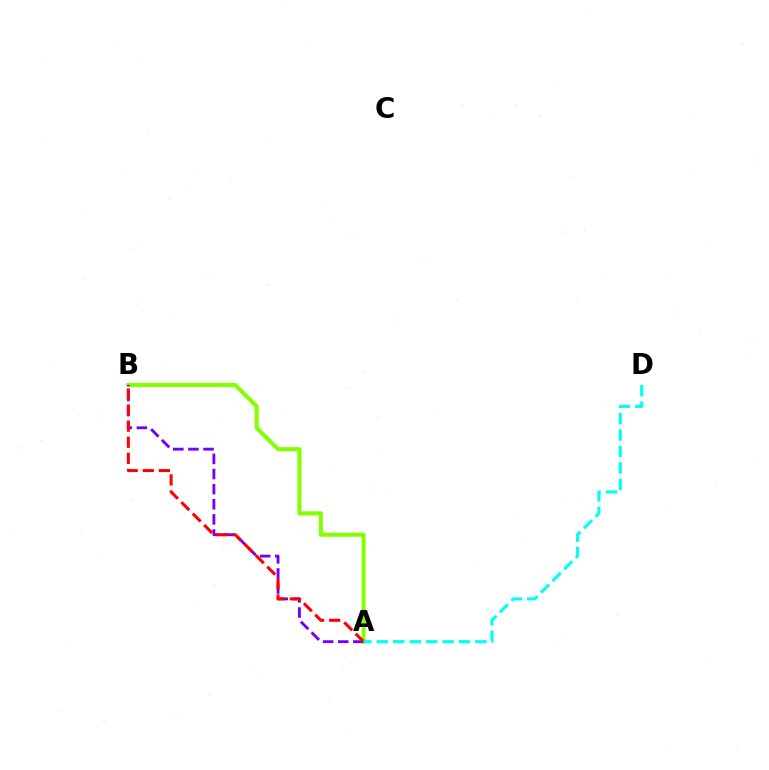{('A', 'B'): [{'color': '#84ff00', 'line_style': 'solid', 'thickness': 2.91}, {'color': '#7200ff', 'line_style': 'dashed', 'thickness': 2.05}, {'color': '#ff0000', 'line_style': 'dashed', 'thickness': 2.19}], ('A', 'D'): [{'color': '#00fff6', 'line_style': 'dashed', 'thickness': 2.23}]}